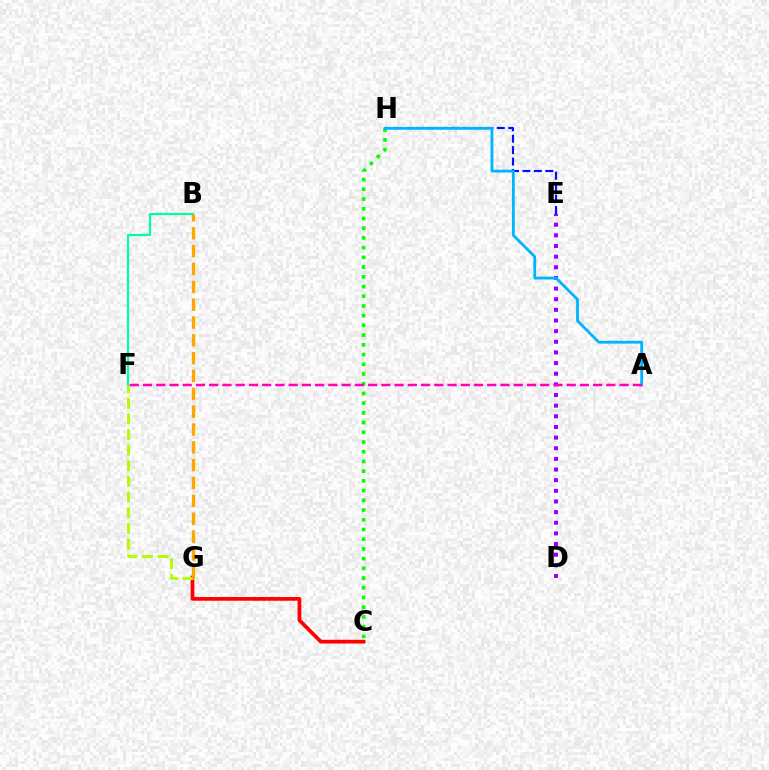{('C', 'G'): [{'color': '#ff0000', 'line_style': 'solid', 'thickness': 2.68}], ('C', 'H'): [{'color': '#08ff00', 'line_style': 'dotted', 'thickness': 2.64}], ('B', 'F'): [{'color': '#00ff9d', 'line_style': 'solid', 'thickness': 1.55}], ('F', 'G'): [{'color': '#b3ff00', 'line_style': 'dashed', 'thickness': 2.13}], ('E', 'H'): [{'color': '#0010ff', 'line_style': 'dashed', 'thickness': 1.55}], ('D', 'E'): [{'color': '#9b00ff', 'line_style': 'dotted', 'thickness': 2.89}], ('A', 'H'): [{'color': '#00b5ff', 'line_style': 'solid', 'thickness': 2.02}], ('A', 'F'): [{'color': '#ff00bd', 'line_style': 'dashed', 'thickness': 1.8}], ('B', 'G'): [{'color': '#ffa500', 'line_style': 'dashed', 'thickness': 2.42}]}